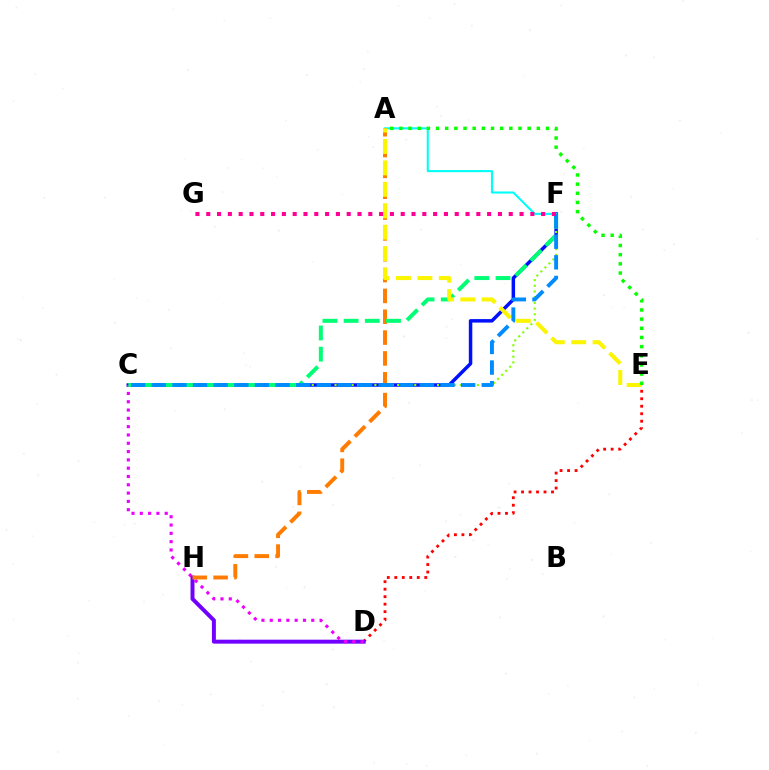{('D', 'E'): [{'color': '#ff0000', 'line_style': 'dotted', 'thickness': 2.04}], ('D', 'H'): [{'color': '#7200ff', 'line_style': 'solid', 'thickness': 2.85}], ('C', 'F'): [{'color': '#0010ff', 'line_style': 'solid', 'thickness': 2.51}, {'color': '#84ff00', 'line_style': 'dotted', 'thickness': 1.55}, {'color': '#00ff74', 'line_style': 'dashed', 'thickness': 2.88}, {'color': '#008cff', 'line_style': 'dashed', 'thickness': 2.8}], ('A', 'F'): [{'color': '#00fff6', 'line_style': 'solid', 'thickness': 1.5}], ('C', 'D'): [{'color': '#ee00ff', 'line_style': 'dotted', 'thickness': 2.26}], ('A', 'H'): [{'color': '#ff7c00', 'line_style': 'dashed', 'thickness': 2.83}], ('A', 'E'): [{'color': '#fcf500', 'line_style': 'dashed', 'thickness': 2.91}, {'color': '#08ff00', 'line_style': 'dotted', 'thickness': 2.49}], ('F', 'G'): [{'color': '#ff0094', 'line_style': 'dotted', 'thickness': 2.94}]}